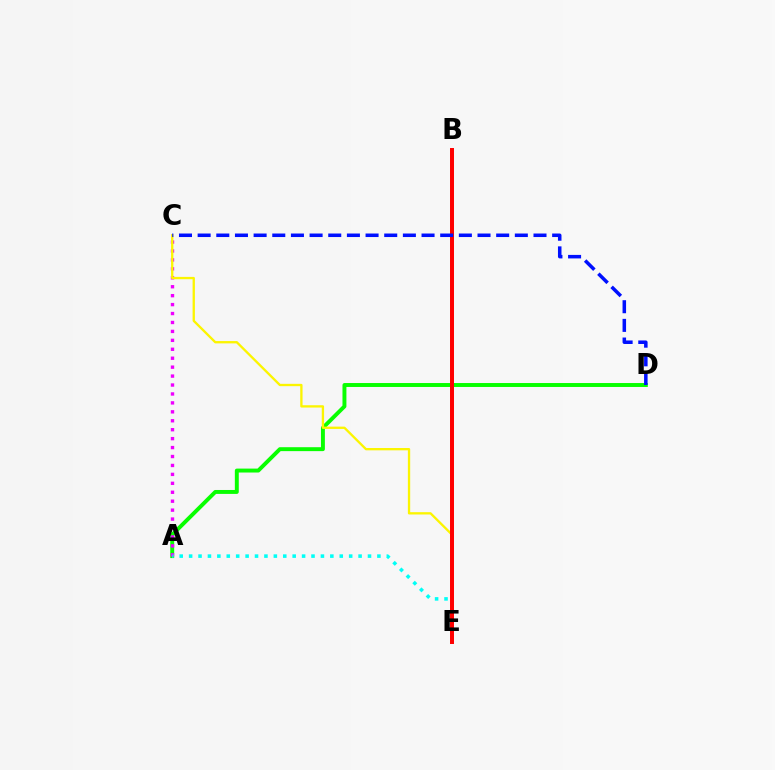{('A', 'D'): [{'color': '#08ff00', 'line_style': 'solid', 'thickness': 2.83}], ('A', 'C'): [{'color': '#ee00ff', 'line_style': 'dotted', 'thickness': 2.43}], ('C', 'E'): [{'color': '#fcf500', 'line_style': 'solid', 'thickness': 1.67}], ('A', 'E'): [{'color': '#00fff6', 'line_style': 'dotted', 'thickness': 2.56}], ('B', 'E'): [{'color': '#ff0000', 'line_style': 'solid', 'thickness': 2.86}], ('C', 'D'): [{'color': '#0010ff', 'line_style': 'dashed', 'thickness': 2.53}]}